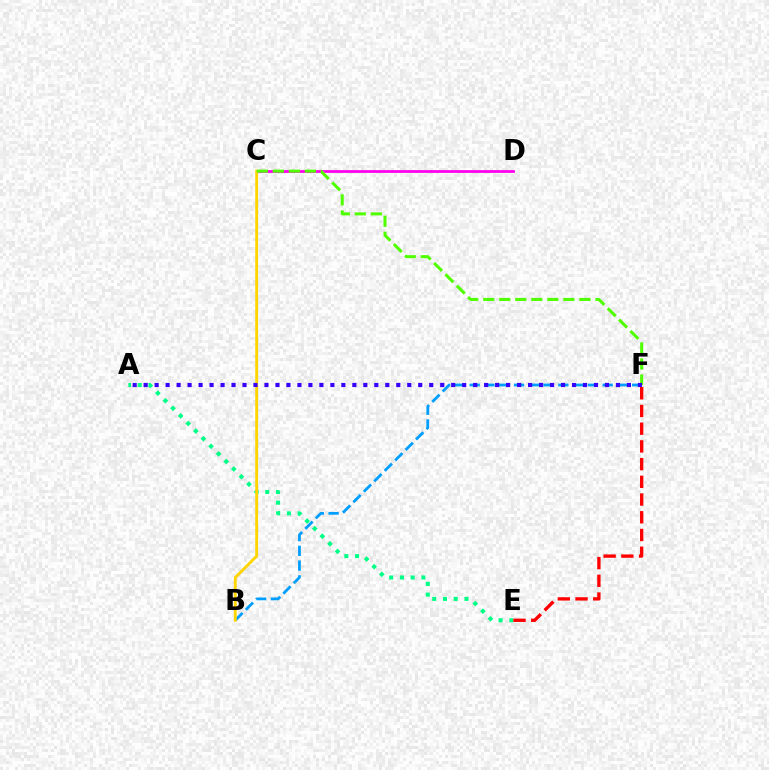{('C', 'D'): [{'color': '#ff00ed', 'line_style': 'solid', 'thickness': 1.99}], ('A', 'E'): [{'color': '#00ff86', 'line_style': 'dotted', 'thickness': 2.92}], ('E', 'F'): [{'color': '#ff0000', 'line_style': 'dashed', 'thickness': 2.41}], ('B', 'F'): [{'color': '#009eff', 'line_style': 'dashed', 'thickness': 2.01}], ('B', 'C'): [{'color': '#ffd500', 'line_style': 'solid', 'thickness': 2.06}], ('C', 'F'): [{'color': '#4fff00', 'line_style': 'dashed', 'thickness': 2.18}], ('A', 'F'): [{'color': '#3700ff', 'line_style': 'dotted', 'thickness': 2.98}]}